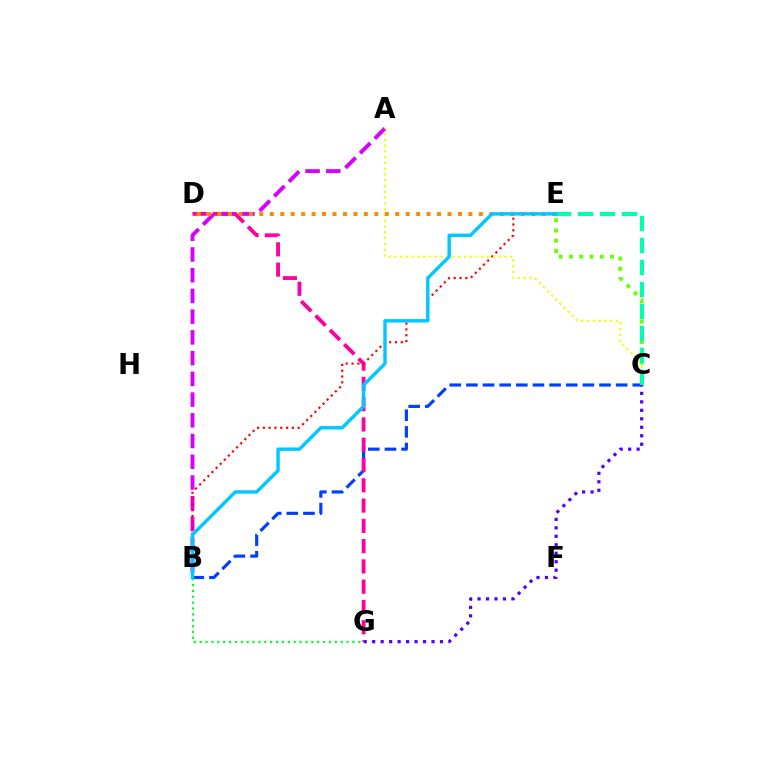{('C', 'E'): [{'color': '#66ff00', 'line_style': 'dotted', 'thickness': 2.79}, {'color': '#00ffaf', 'line_style': 'dashed', 'thickness': 2.99}], ('B', 'C'): [{'color': '#003fff', 'line_style': 'dashed', 'thickness': 2.26}], ('D', 'G'): [{'color': '#ff00a0', 'line_style': 'dashed', 'thickness': 2.76}], ('A', 'B'): [{'color': '#d600ff', 'line_style': 'dashed', 'thickness': 2.82}], ('B', 'E'): [{'color': '#ff0000', 'line_style': 'dotted', 'thickness': 1.58}, {'color': '#00c7ff', 'line_style': 'solid', 'thickness': 2.44}], ('A', 'C'): [{'color': '#eeff00', 'line_style': 'dotted', 'thickness': 1.57}], ('D', 'E'): [{'color': '#ff8800', 'line_style': 'dotted', 'thickness': 2.84}], ('B', 'G'): [{'color': '#00ff27', 'line_style': 'dotted', 'thickness': 1.6}], ('C', 'G'): [{'color': '#4f00ff', 'line_style': 'dotted', 'thickness': 2.3}]}